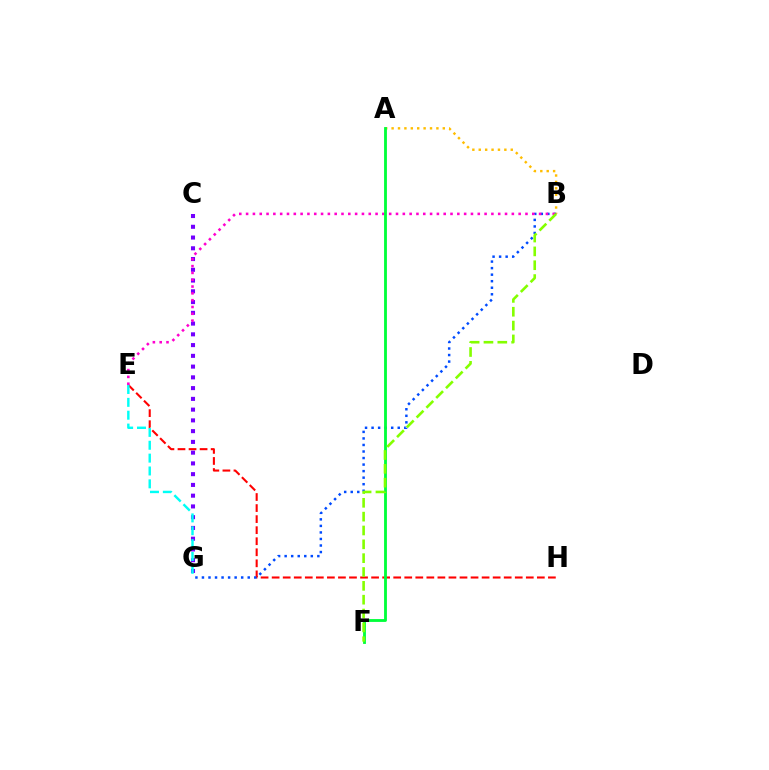{('A', 'B'): [{'color': '#ffbd00', 'line_style': 'dotted', 'thickness': 1.74}], ('E', 'H'): [{'color': '#ff0000', 'line_style': 'dashed', 'thickness': 1.5}], ('B', 'G'): [{'color': '#004bff', 'line_style': 'dotted', 'thickness': 1.78}], ('C', 'G'): [{'color': '#7200ff', 'line_style': 'dotted', 'thickness': 2.92}], ('B', 'E'): [{'color': '#ff00cf', 'line_style': 'dotted', 'thickness': 1.85}], ('A', 'F'): [{'color': '#00ff39', 'line_style': 'solid', 'thickness': 2.04}], ('B', 'F'): [{'color': '#84ff00', 'line_style': 'dashed', 'thickness': 1.88}], ('E', 'G'): [{'color': '#00fff6', 'line_style': 'dashed', 'thickness': 1.75}]}